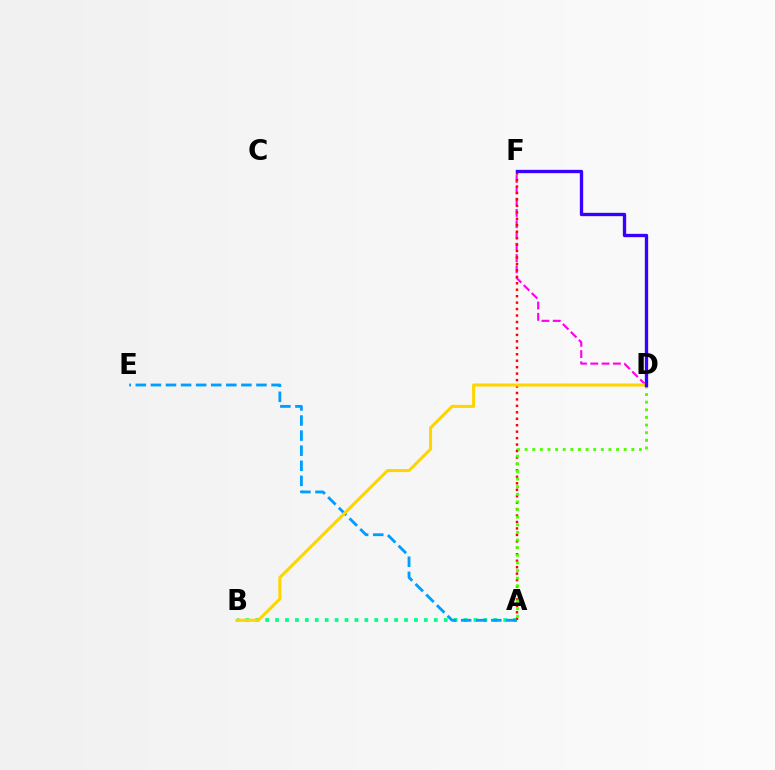{('A', 'B'): [{'color': '#00ff86', 'line_style': 'dotted', 'thickness': 2.7}], ('D', 'F'): [{'color': '#ff00ed', 'line_style': 'dashed', 'thickness': 1.53}, {'color': '#3700ff', 'line_style': 'solid', 'thickness': 2.39}], ('A', 'F'): [{'color': '#ff0000', 'line_style': 'dotted', 'thickness': 1.75}], ('A', 'D'): [{'color': '#4fff00', 'line_style': 'dotted', 'thickness': 2.07}], ('A', 'E'): [{'color': '#009eff', 'line_style': 'dashed', 'thickness': 2.05}], ('B', 'D'): [{'color': '#ffd500', 'line_style': 'solid', 'thickness': 2.21}]}